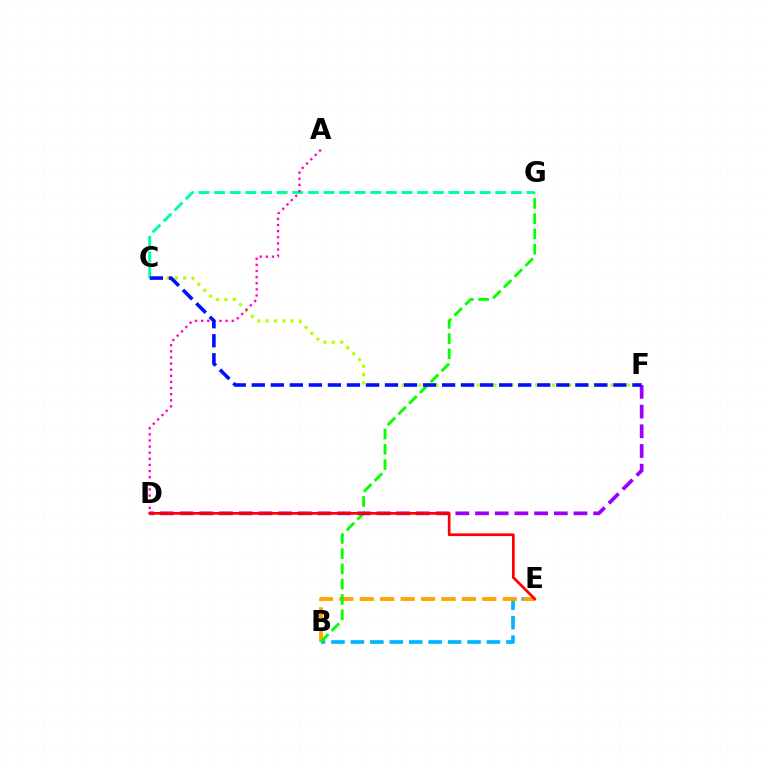{('C', 'G'): [{'color': '#00ff9d', 'line_style': 'dashed', 'thickness': 2.12}], ('B', 'E'): [{'color': '#00b5ff', 'line_style': 'dashed', 'thickness': 2.64}, {'color': '#ffa500', 'line_style': 'dashed', 'thickness': 2.77}], ('B', 'G'): [{'color': '#08ff00', 'line_style': 'dashed', 'thickness': 2.07}], ('D', 'F'): [{'color': '#9b00ff', 'line_style': 'dashed', 'thickness': 2.68}], ('C', 'F'): [{'color': '#b3ff00', 'line_style': 'dotted', 'thickness': 2.27}, {'color': '#0010ff', 'line_style': 'dashed', 'thickness': 2.59}], ('D', 'E'): [{'color': '#ff0000', 'line_style': 'solid', 'thickness': 1.95}], ('A', 'D'): [{'color': '#ff00bd', 'line_style': 'dotted', 'thickness': 1.66}]}